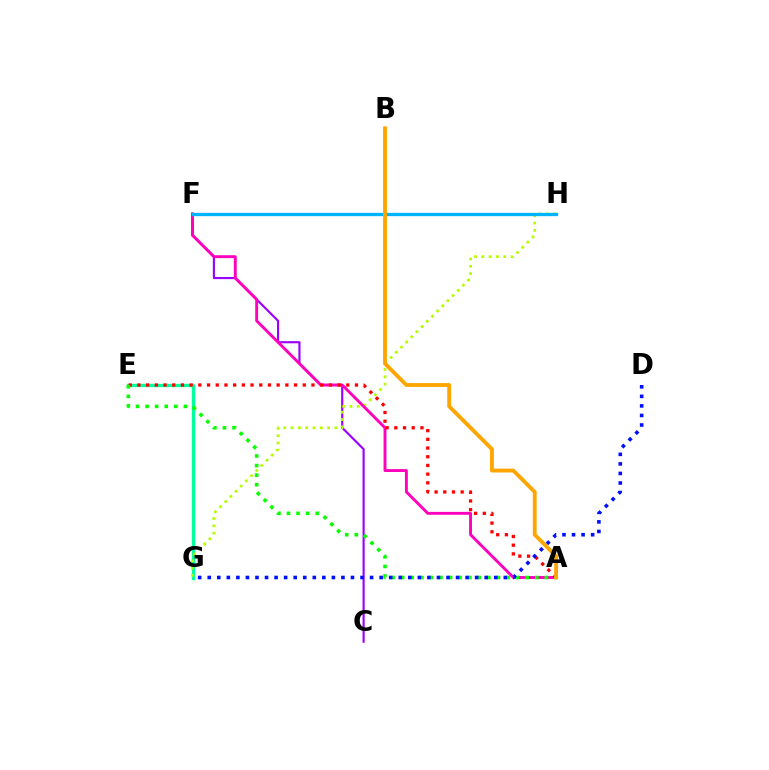{('E', 'G'): [{'color': '#00ff9d', 'line_style': 'solid', 'thickness': 2.39}], ('C', 'F'): [{'color': '#9b00ff', 'line_style': 'solid', 'thickness': 1.54}], ('G', 'H'): [{'color': '#b3ff00', 'line_style': 'dotted', 'thickness': 1.98}], ('A', 'F'): [{'color': '#ff00bd', 'line_style': 'solid', 'thickness': 2.08}], ('A', 'E'): [{'color': '#ff0000', 'line_style': 'dotted', 'thickness': 2.36}, {'color': '#08ff00', 'line_style': 'dotted', 'thickness': 2.6}], ('F', 'H'): [{'color': '#00b5ff', 'line_style': 'solid', 'thickness': 2.38}], ('D', 'G'): [{'color': '#0010ff', 'line_style': 'dotted', 'thickness': 2.59}], ('A', 'B'): [{'color': '#ffa500', 'line_style': 'solid', 'thickness': 2.77}]}